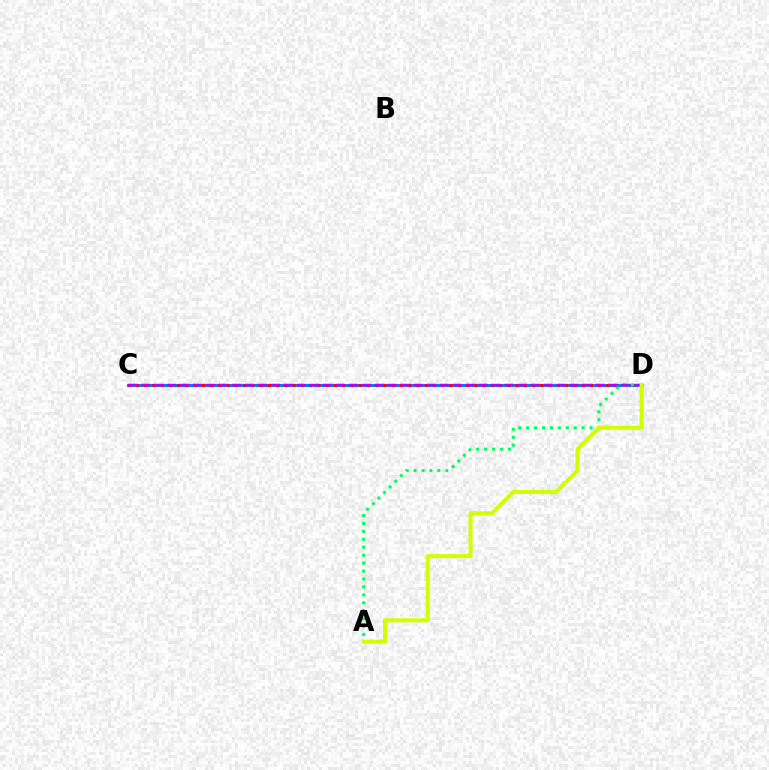{('C', 'D'): [{'color': '#0074ff', 'line_style': 'solid', 'thickness': 2.09}, {'color': '#ff0000', 'line_style': 'dotted', 'thickness': 2.24}, {'color': '#b900ff', 'line_style': 'dashed', 'thickness': 1.76}], ('A', 'D'): [{'color': '#00ff5c', 'line_style': 'dotted', 'thickness': 2.16}, {'color': '#d1ff00', 'line_style': 'solid', 'thickness': 2.89}]}